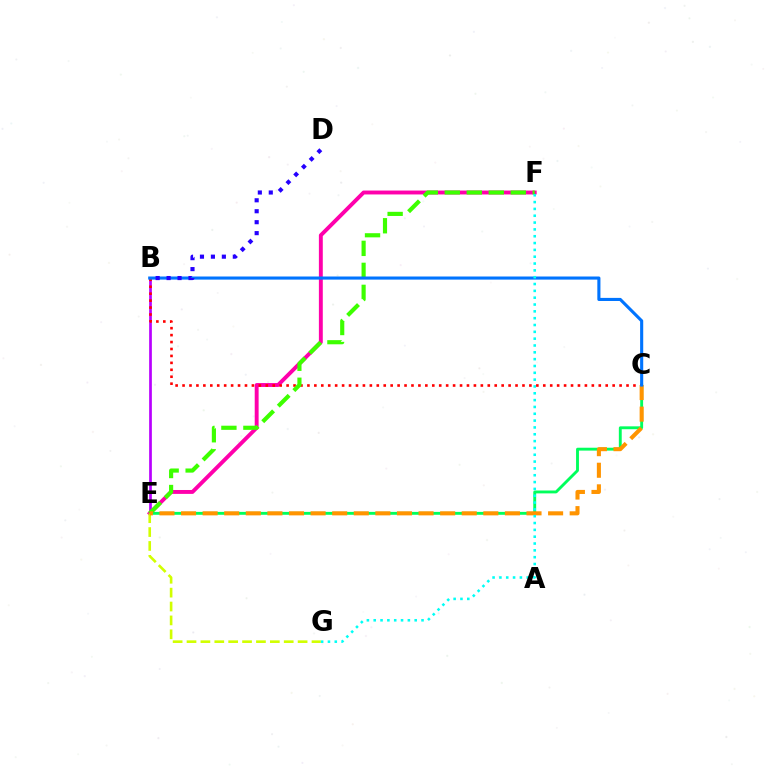{('C', 'E'): [{'color': '#00ff5c', 'line_style': 'solid', 'thickness': 2.07}, {'color': '#ff9400', 'line_style': 'dashed', 'thickness': 2.93}], ('B', 'E'): [{'color': '#b900ff', 'line_style': 'solid', 'thickness': 1.95}], ('E', 'F'): [{'color': '#ff00ac', 'line_style': 'solid', 'thickness': 2.81}, {'color': '#3dff00', 'line_style': 'dashed', 'thickness': 2.99}], ('B', 'C'): [{'color': '#ff0000', 'line_style': 'dotted', 'thickness': 1.88}, {'color': '#0074ff', 'line_style': 'solid', 'thickness': 2.23}], ('E', 'G'): [{'color': '#d1ff00', 'line_style': 'dashed', 'thickness': 1.89}], ('B', 'D'): [{'color': '#2500ff', 'line_style': 'dotted', 'thickness': 2.98}], ('F', 'G'): [{'color': '#00fff6', 'line_style': 'dotted', 'thickness': 1.86}]}